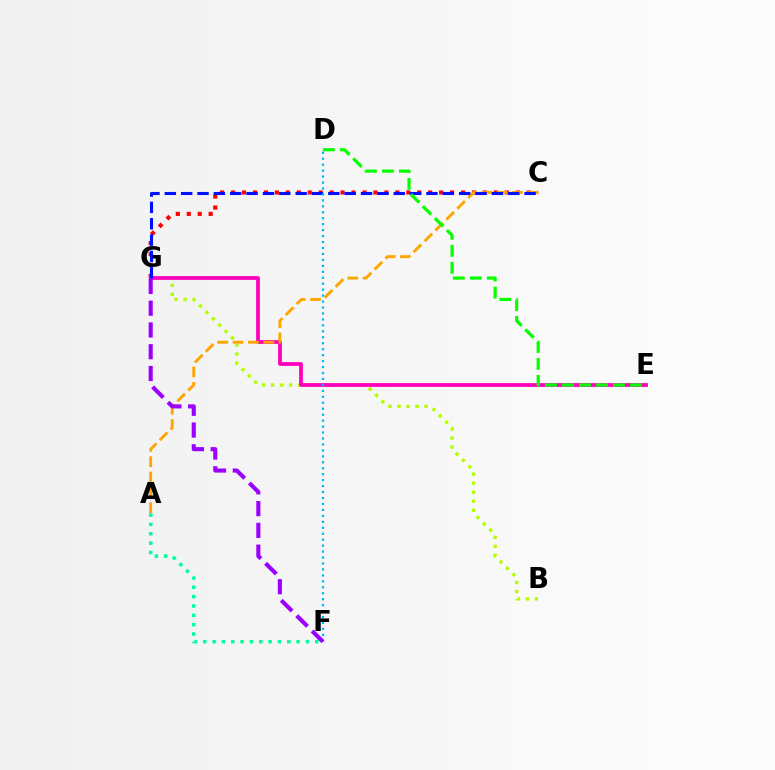{('C', 'G'): [{'color': '#ff0000', 'line_style': 'dotted', 'thickness': 2.98}, {'color': '#0010ff', 'line_style': 'dashed', 'thickness': 2.22}], ('B', 'G'): [{'color': '#b3ff00', 'line_style': 'dotted', 'thickness': 2.45}], ('E', 'G'): [{'color': '#ff00bd', 'line_style': 'solid', 'thickness': 2.71}], ('A', 'C'): [{'color': '#ffa500', 'line_style': 'dashed', 'thickness': 2.09}], ('D', 'F'): [{'color': '#00b5ff', 'line_style': 'dotted', 'thickness': 1.62}], ('A', 'F'): [{'color': '#00ff9d', 'line_style': 'dotted', 'thickness': 2.54}], ('F', 'G'): [{'color': '#9b00ff', 'line_style': 'dashed', 'thickness': 2.96}], ('D', 'E'): [{'color': '#08ff00', 'line_style': 'dashed', 'thickness': 2.31}]}